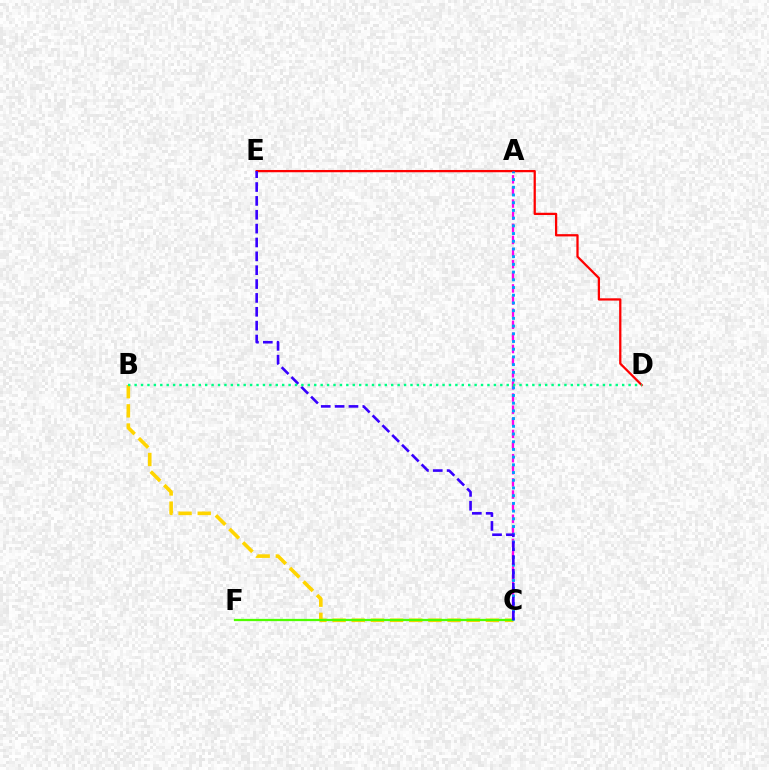{('A', 'C'): [{'color': '#ff00ed', 'line_style': 'dashed', 'thickness': 1.65}, {'color': '#009eff', 'line_style': 'dotted', 'thickness': 2.09}], ('B', 'C'): [{'color': '#ffd500', 'line_style': 'dashed', 'thickness': 2.6}], ('D', 'E'): [{'color': '#ff0000', 'line_style': 'solid', 'thickness': 1.63}], ('C', 'F'): [{'color': '#4fff00', 'line_style': 'solid', 'thickness': 1.63}], ('C', 'E'): [{'color': '#3700ff', 'line_style': 'dashed', 'thickness': 1.88}], ('B', 'D'): [{'color': '#00ff86', 'line_style': 'dotted', 'thickness': 1.74}]}